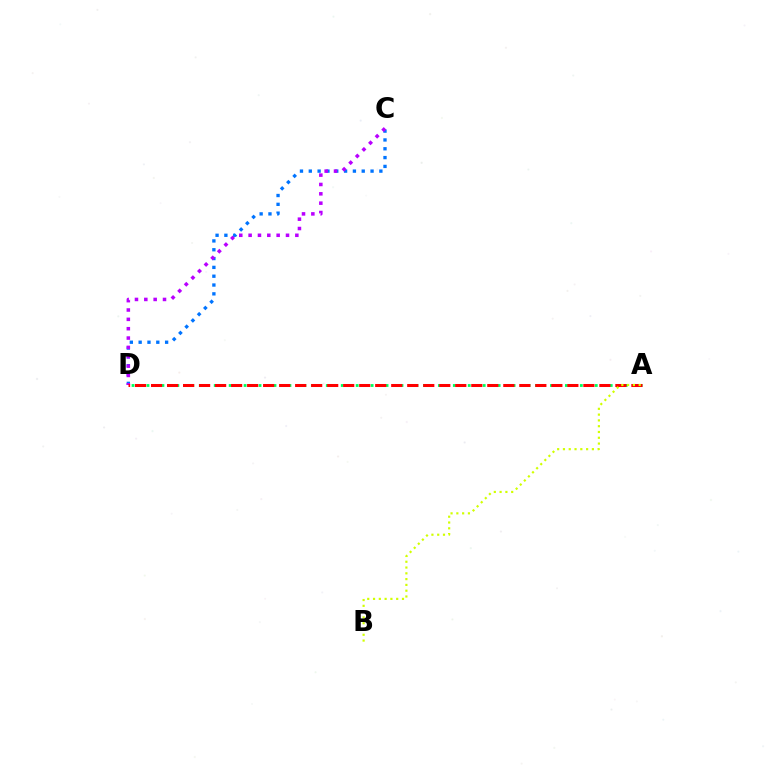{('C', 'D'): [{'color': '#0074ff', 'line_style': 'dotted', 'thickness': 2.4}, {'color': '#b900ff', 'line_style': 'dotted', 'thickness': 2.54}], ('A', 'D'): [{'color': '#00ff5c', 'line_style': 'dotted', 'thickness': 2.03}, {'color': '#ff0000', 'line_style': 'dashed', 'thickness': 2.18}], ('A', 'B'): [{'color': '#d1ff00', 'line_style': 'dotted', 'thickness': 1.57}]}